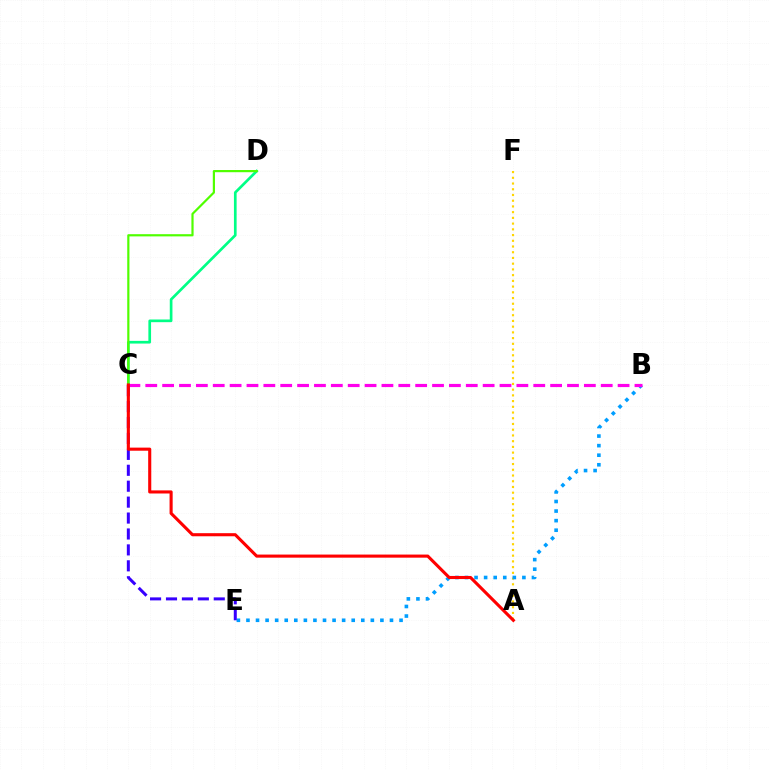{('A', 'F'): [{'color': '#ffd500', 'line_style': 'dotted', 'thickness': 1.56}], ('B', 'E'): [{'color': '#009eff', 'line_style': 'dotted', 'thickness': 2.6}], ('B', 'C'): [{'color': '#ff00ed', 'line_style': 'dashed', 'thickness': 2.29}], ('C', 'D'): [{'color': '#00ff86', 'line_style': 'solid', 'thickness': 1.93}, {'color': '#4fff00', 'line_style': 'solid', 'thickness': 1.58}], ('C', 'E'): [{'color': '#3700ff', 'line_style': 'dashed', 'thickness': 2.16}], ('A', 'C'): [{'color': '#ff0000', 'line_style': 'solid', 'thickness': 2.23}]}